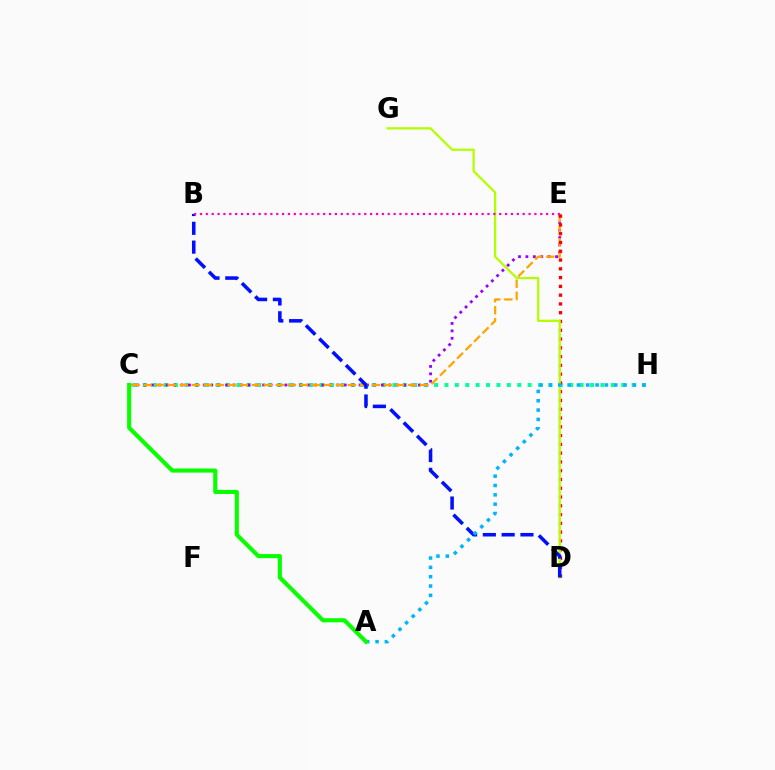{('C', 'H'): [{'color': '#00ff9d', 'line_style': 'dotted', 'thickness': 2.83}], ('C', 'E'): [{'color': '#9b00ff', 'line_style': 'dotted', 'thickness': 2.02}, {'color': '#ffa500', 'line_style': 'dashed', 'thickness': 1.63}], ('D', 'E'): [{'color': '#ff0000', 'line_style': 'dotted', 'thickness': 2.38}], ('D', 'G'): [{'color': '#b3ff00', 'line_style': 'solid', 'thickness': 1.63}], ('B', 'D'): [{'color': '#0010ff', 'line_style': 'dashed', 'thickness': 2.55}], ('A', 'H'): [{'color': '#00b5ff', 'line_style': 'dotted', 'thickness': 2.54}], ('A', 'C'): [{'color': '#08ff00', 'line_style': 'solid', 'thickness': 2.96}], ('B', 'E'): [{'color': '#ff00bd', 'line_style': 'dotted', 'thickness': 1.59}]}